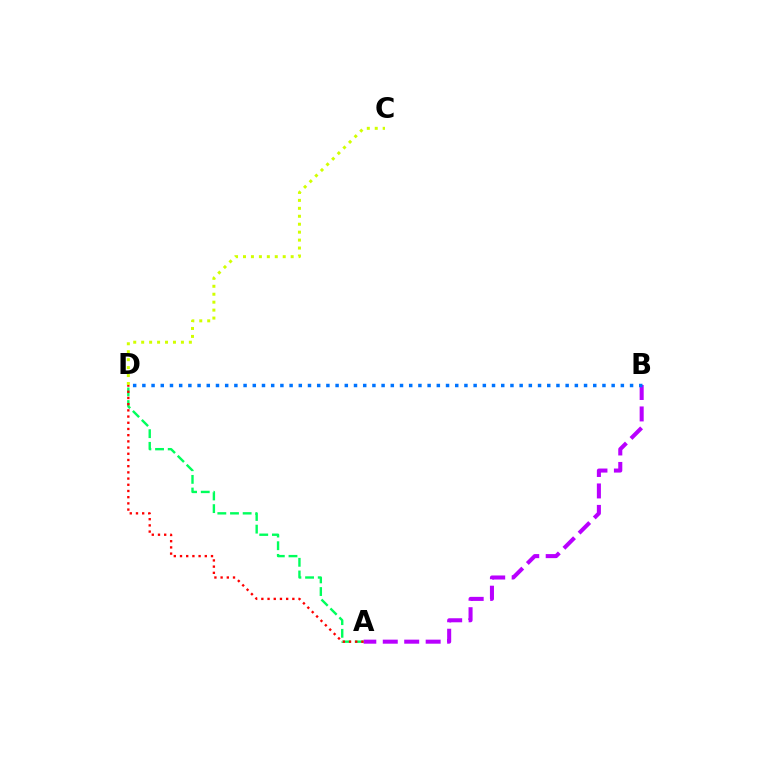{('A', 'B'): [{'color': '#b900ff', 'line_style': 'dashed', 'thickness': 2.91}], ('B', 'D'): [{'color': '#0074ff', 'line_style': 'dotted', 'thickness': 2.5}], ('C', 'D'): [{'color': '#d1ff00', 'line_style': 'dotted', 'thickness': 2.16}], ('A', 'D'): [{'color': '#00ff5c', 'line_style': 'dashed', 'thickness': 1.72}, {'color': '#ff0000', 'line_style': 'dotted', 'thickness': 1.68}]}